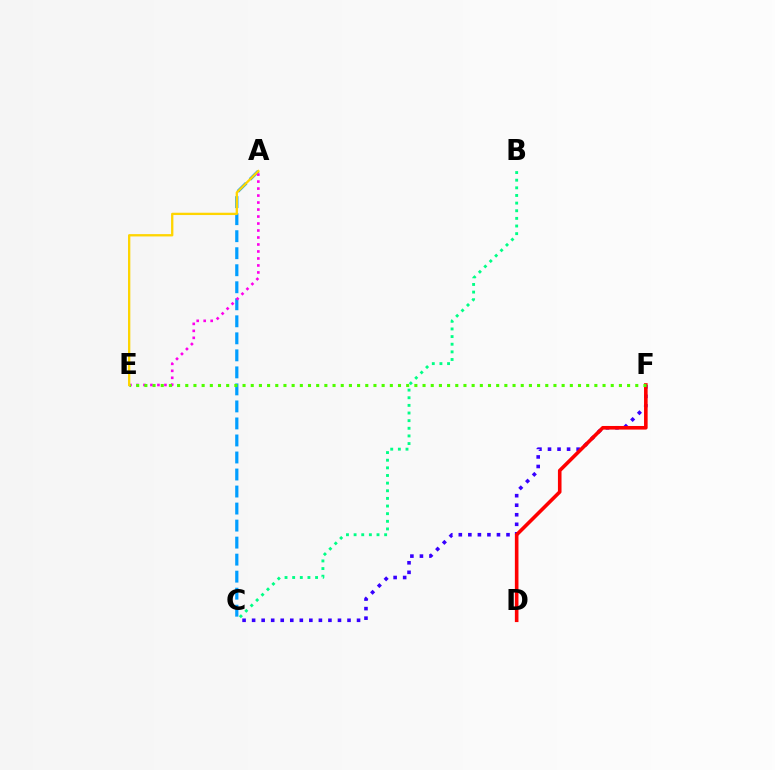{('B', 'C'): [{'color': '#00ff86', 'line_style': 'dotted', 'thickness': 2.07}], ('A', 'C'): [{'color': '#009eff', 'line_style': 'dashed', 'thickness': 2.31}], ('A', 'E'): [{'color': '#ff00ed', 'line_style': 'dotted', 'thickness': 1.9}, {'color': '#ffd500', 'line_style': 'solid', 'thickness': 1.67}], ('C', 'F'): [{'color': '#3700ff', 'line_style': 'dotted', 'thickness': 2.59}], ('D', 'F'): [{'color': '#ff0000', 'line_style': 'solid', 'thickness': 2.59}], ('E', 'F'): [{'color': '#4fff00', 'line_style': 'dotted', 'thickness': 2.22}]}